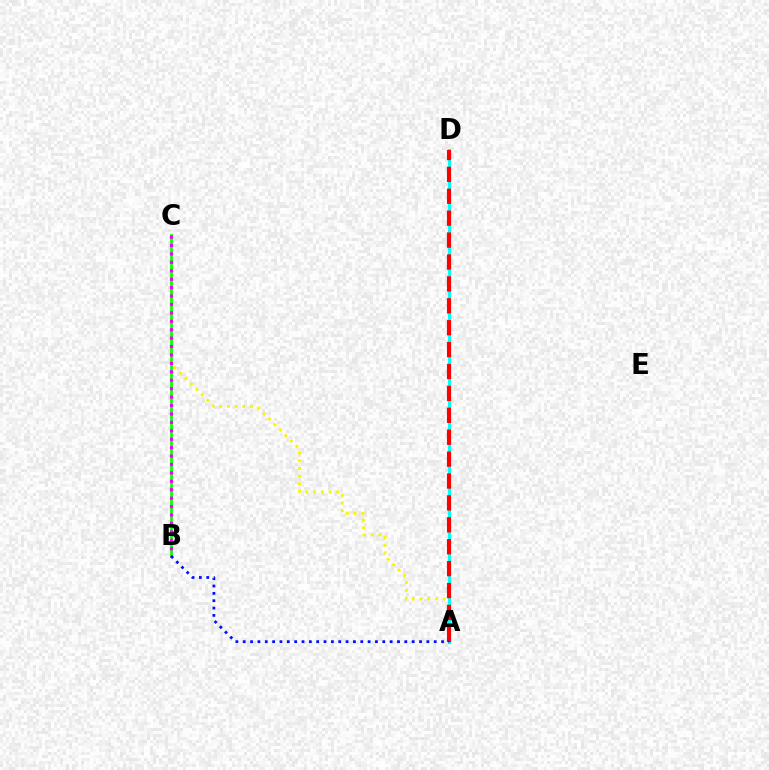{('A', 'C'): [{'color': '#fcf500', 'line_style': 'dotted', 'thickness': 2.1}], ('A', 'D'): [{'color': '#00fff6', 'line_style': 'solid', 'thickness': 2.29}, {'color': '#ff0000', 'line_style': 'dashed', 'thickness': 2.98}], ('B', 'C'): [{'color': '#08ff00', 'line_style': 'solid', 'thickness': 1.96}, {'color': '#ee00ff', 'line_style': 'dotted', 'thickness': 2.29}], ('A', 'B'): [{'color': '#0010ff', 'line_style': 'dotted', 'thickness': 2.0}]}